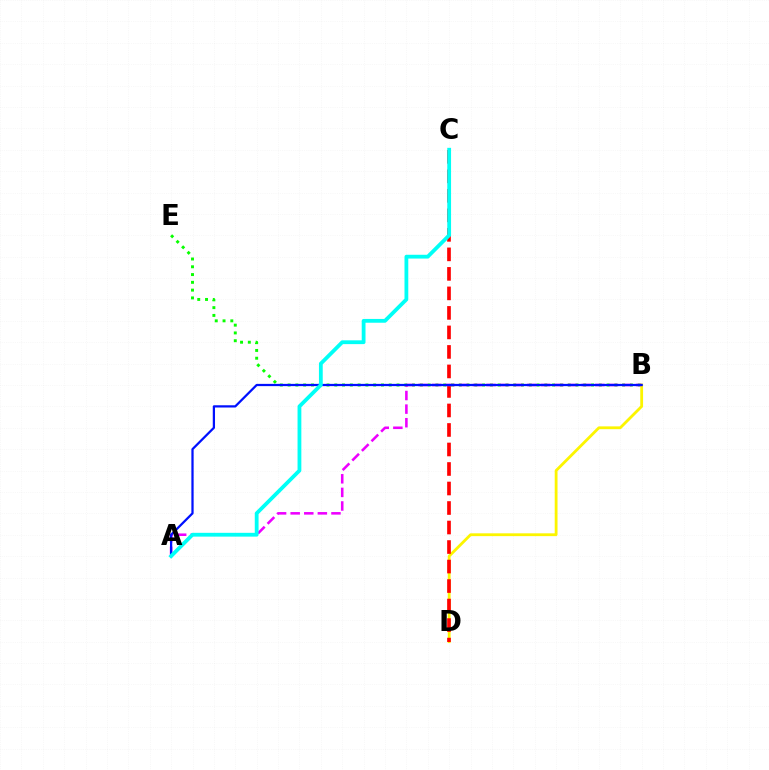{('B', 'E'): [{'color': '#08ff00', 'line_style': 'dotted', 'thickness': 2.11}], ('B', 'D'): [{'color': '#fcf500', 'line_style': 'solid', 'thickness': 2.02}], ('C', 'D'): [{'color': '#ff0000', 'line_style': 'dashed', 'thickness': 2.65}], ('A', 'B'): [{'color': '#ee00ff', 'line_style': 'dashed', 'thickness': 1.85}, {'color': '#0010ff', 'line_style': 'solid', 'thickness': 1.62}], ('A', 'C'): [{'color': '#00fff6', 'line_style': 'solid', 'thickness': 2.73}]}